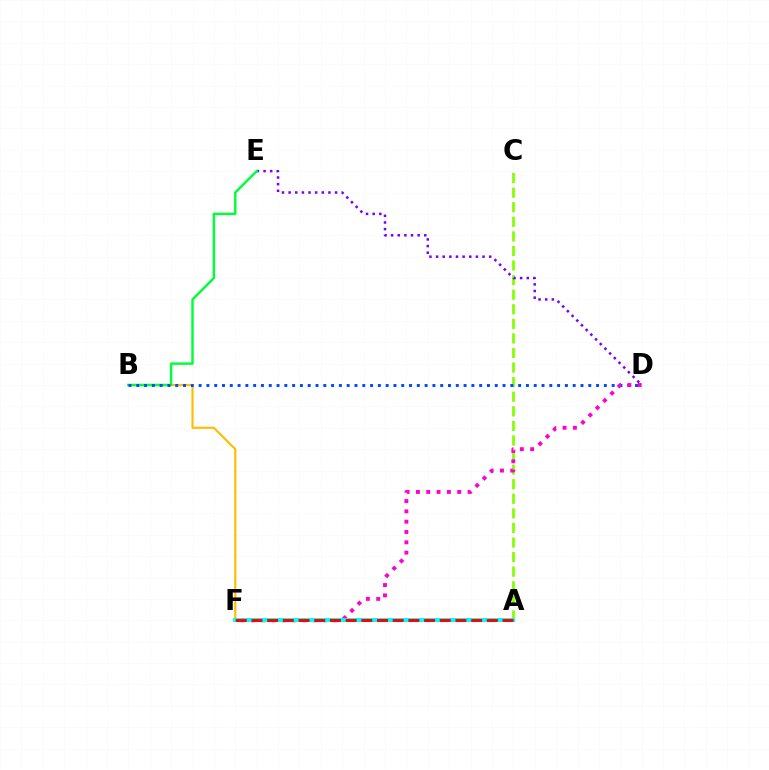{('B', 'F'): [{'color': '#ffbd00', 'line_style': 'solid', 'thickness': 1.56}], ('A', 'C'): [{'color': '#84ff00', 'line_style': 'dashed', 'thickness': 1.98}], ('D', 'E'): [{'color': '#7200ff', 'line_style': 'dotted', 'thickness': 1.8}], ('B', 'E'): [{'color': '#00ff39', 'line_style': 'solid', 'thickness': 1.76}], ('B', 'D'): [{'color': '#004bff', 'line_style': 'dotted', 'thickness': 2.12}], ('D', 'F'): [{'color': '#ff00cf', 'line_style': 'dotted', 'thickness': 2.8}], ('A', 'F'): [{'color': '#00fff6', 'line_style': 'solid', 'thickness': 2.9}, {'color': '#ff0000', 'line_style': 'dashed', 'thickness': 2.13}]}